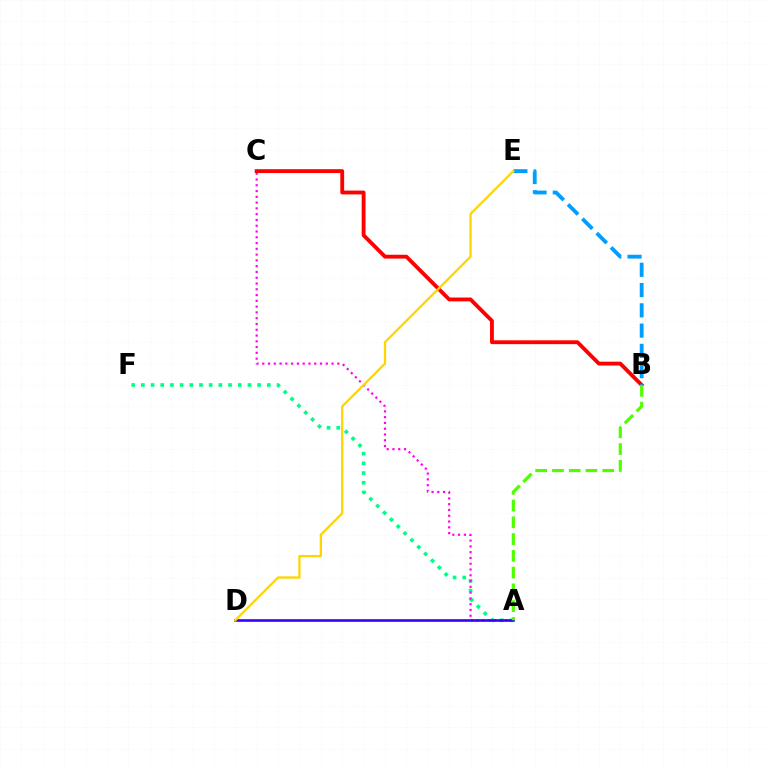{('A', 'F'): [{'color': '#00ff86', 'line_style': 'dotted', 'thickness': 2.63}], ('A', 'C'): [{'color': '#ff00ed', 'line_style': 'dotted', 'thickness': 1.57}], ('B', 'C'): [{'color': '#ff0000', 'line_style': 'solid', 'thickness': 2.77}], ('A', 'D'): [{'color': '#3700ff', 'line_style': 'solid', 'thickness': 1.89}], ('B', 'E'): [{'color': '#009eff', 'line_style': 'dashed', 'thickness': 2.75}], ('A', 'B'): [{'color': '#4fff00', 'line_style': 'dashed', 'thickness': 2.28}], ('D', 'E'): [{'color': '#ffd500', 'line_style': 'solid', 'thickness': 1.65}]}